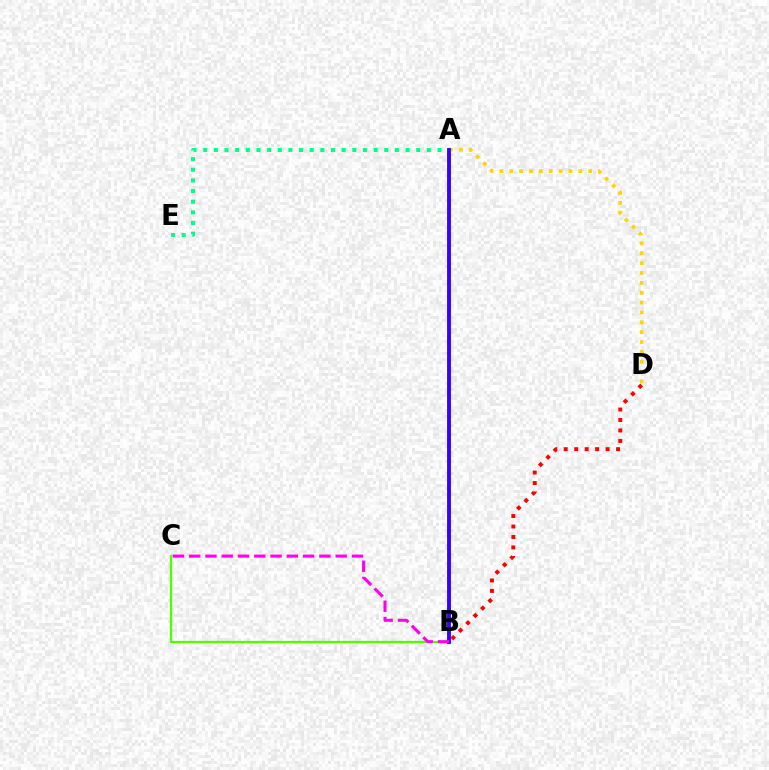{('A', 'D'): [{'color': '#ffd500', 'line_style': 'dotted', 'thickness': 2.68}], ('A', 'B'): [{'color': '#009eff', 'line_style': 'solid', 'thickness': 2.65}, {'color': '#3700ff', 'line_style': 'solid', 'thickness': 2.69}], ('A', 'E'): [{'color': '#00ff86', 'line_style': 'dotted', 'thickness': 2.89}], ('B', 'D'): [{'color': '#ff0000', 'line_style': 'dotted', 'thickness': 2.84}], ('B', 'C'): [{'color': '#4fff00', 'line_style': 'solid', 'thickness': 1.63}, {'color': '#ff00ed', 'line_style': 'dashed', 'thickness': 2.21}]}